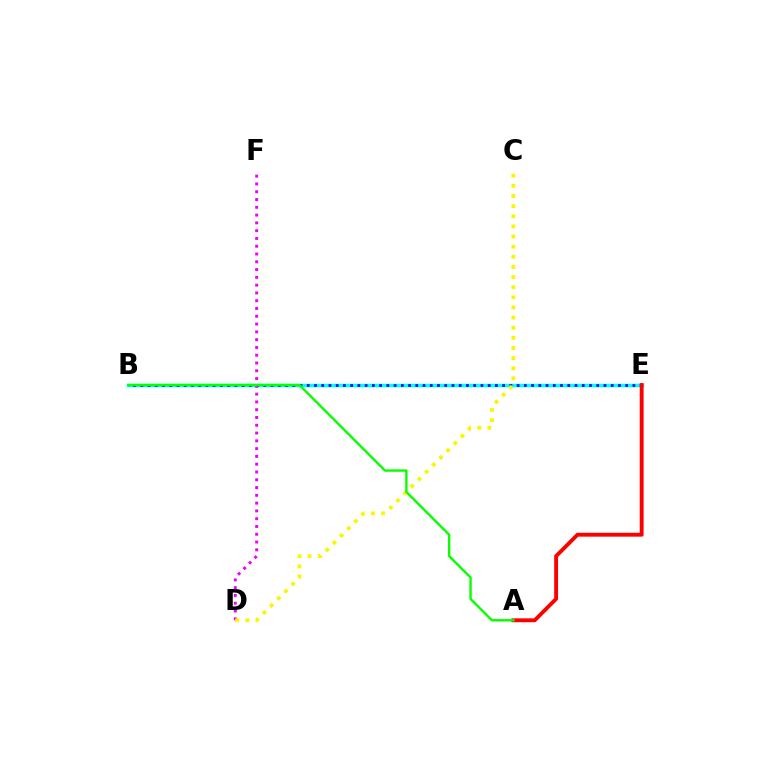{('B', 'E'): [{'color': '#00fff6', 'line_style': 'solid', 'thickness': 2.52}, {'color': '#0010ff', 'line_style': 'dotted', 'thickness': 1.97}], ('D', 'F'): [{'color': '#ee00ff', 'line_style': 'dotted', 'thickness': 2.12}], ('C', 'D'): [{'color': '#fcf500', 'line_style': 'dotted', 'thickness': 2.75}], ('A', 'E'): [{'color': '#ff0000', 'line_style': 'solid', 'thickness': 2.79}], ('A', 'B'): [{'color': '#08ff00', 'line_style': 'solid', 'thickness': 1.72}]}